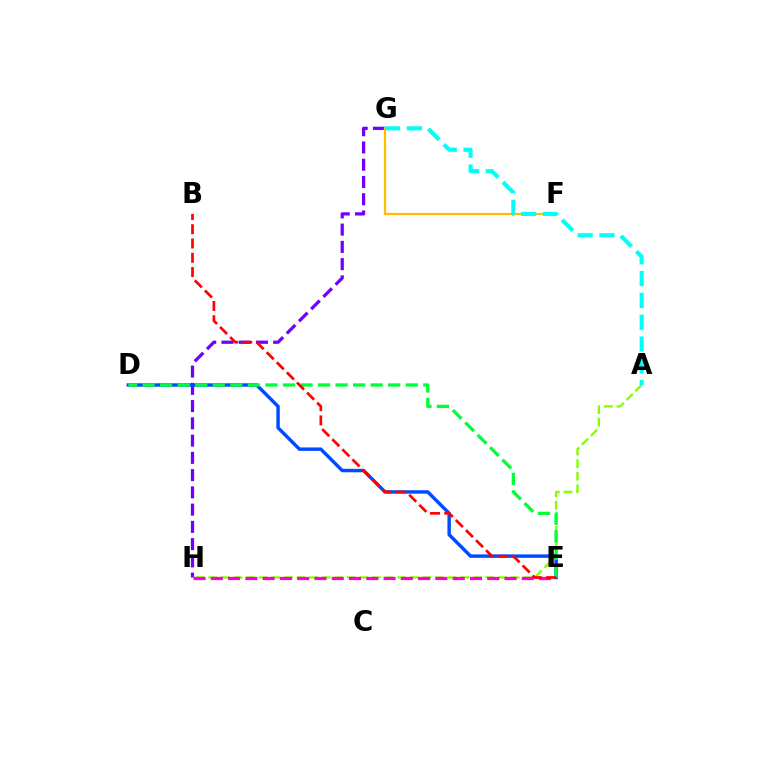{('G', 'H'): [{'color': '#7200ff', 'line_style': 'dashed', 'thickness': 2.34}], ('A', 'H'): [{'color': '#84ff00', 'line_style': 'dashed', 'thickness': 1.71}], ('D', 'E'): [{'color': '#004bff', 'line_style': 'solid', 'thickness': 2.48}, {'color': '#00ff39', 'line_style': 'dashed', 'thickness': 2.38}], ('F', 'G'): [{'color': '#ffbd00', 'line_style': 'solid', 'thickness': 1.62}], ('E', 'H'): [{'color': '#ff00cf', 'line_style': 'dashed', 'thickness': 2.35}], ('A', 'G'): [{'color': '#00fff6', 'line_style': 'dashed', 'thickness': 2.96}], ('B', 'E'): [{'color': '#ff0000', 'line_style': 'dashed', 'thickness': 1.94}]}